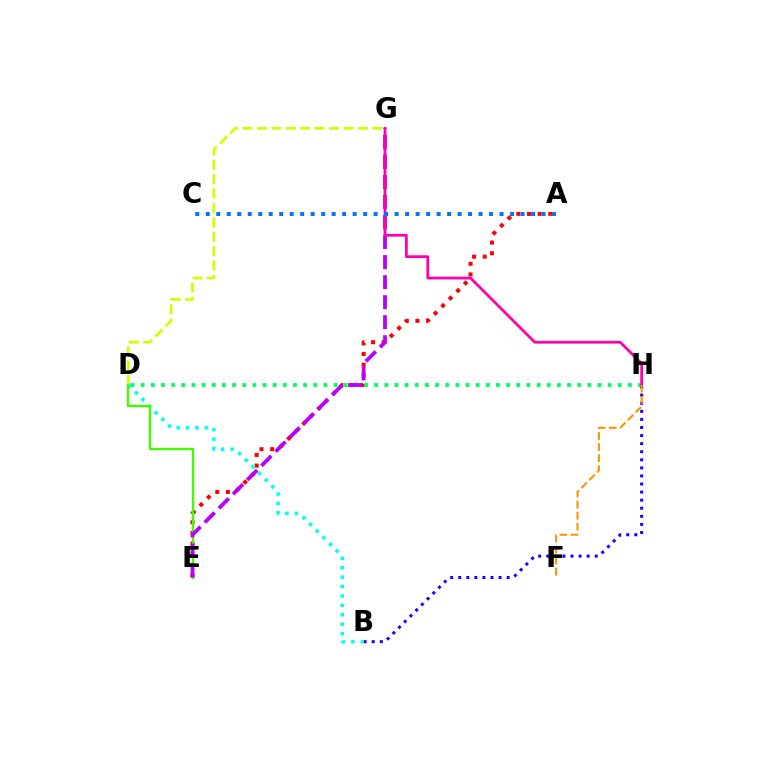{('B', 'H'): [{'color': '#2500ff', 'line_style': 'dotted', 'thickness': 2.19}], ('D', 'G'): [{'color': '#d1ff00', 'line_style': 'dashed', 'thickness': 1.96}], ('A', 'E'): [{'color': '#ff0000', 'line_style': 'dotted', 'thickness': 2.89}], ('D', 'H'): [{'color': '#00ff5c', 'line_style': 'dotted', 'thickness': 2.76}], ('B', 'D'): [{'color': '#00fff6', 'line_style': 'dotted', 'thickness': 2.55}], ('D', 'E'): [{'color': '#3dff00', 'line_style': 'solid', 'thickness': 1.68}], ('E', 'G'): [{'color': '#b900ff', 'line_style': 'dashed', 'thickness': 2.72}], ('G', 'H'): [{'color': '#ff00ac', 'line_style': 'solid', 'thickness': 1.98}], ('F', 'H'): [{'color': '#ff9400', 'line_style': 'dashed', 'thickness': 1.5}], ('A', 'C'): [{'color': '#0074ff', 'line_style': 'dotted', 'thickness': 2.85}]}